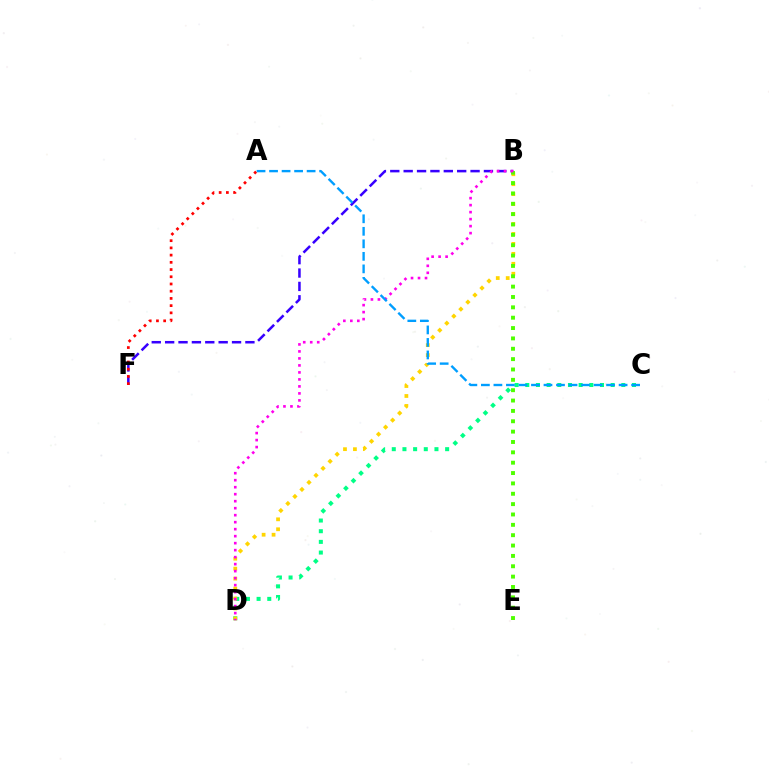{('B', 'F'): [{'color': '#3700ff', 'line_style': 'dashed', 'thickness': 1.82}], ('C', 'D'): [{'color': '#00ff86', 'line_style': 'dotted', 'thickness': 2.9}], ('B', 'D'): [{'color': '#ffd500', 'line_style': 'dotted', 'thickness': 2.7}, {'color': '#ff00ed', 'line_style': 'dotted', 'thickness': 1.9}], ('B', 'E'): [{'color': '#4fff00', 'line_style': 'dotted', 'thickness': 2.81}], ('A', 'F'): [{'color': '#ff0000', 'line_style': 'dotted', 'thickness': 1.96}], ('A', 'C'): [{'color': '#009eff', 'line_style': 'dashed', 'thickness': 1.7}]}